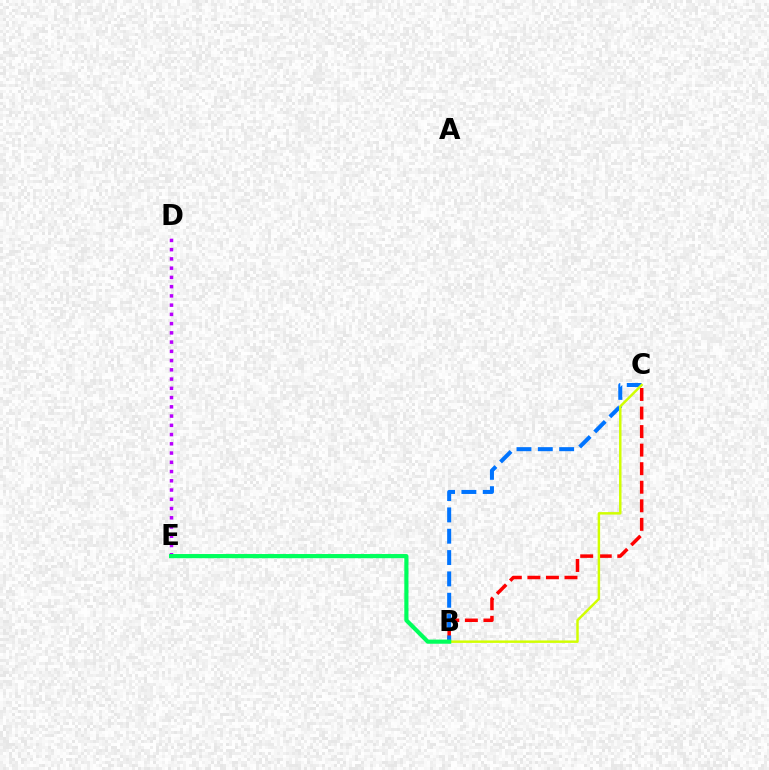{('B', 'C'): [{'color': '#ff0000', 'line_style': 'dashed', 'thickness': 2.52}, {'color': '#0074ff', 'line_style': 'dashed', 'thickness': 2.9}, {'color': '#d1ff00', 'line_style': 'solid', 'thickness': 1.77}], ('D', 'E'): [{'color': '#b900ff', 'line_style': 'dotted', 'thickness': 2.51}], ('B', 'E'): [{'color': '#00ff5c', 'line_style': 'solid', 'thickness': 3.0}]}